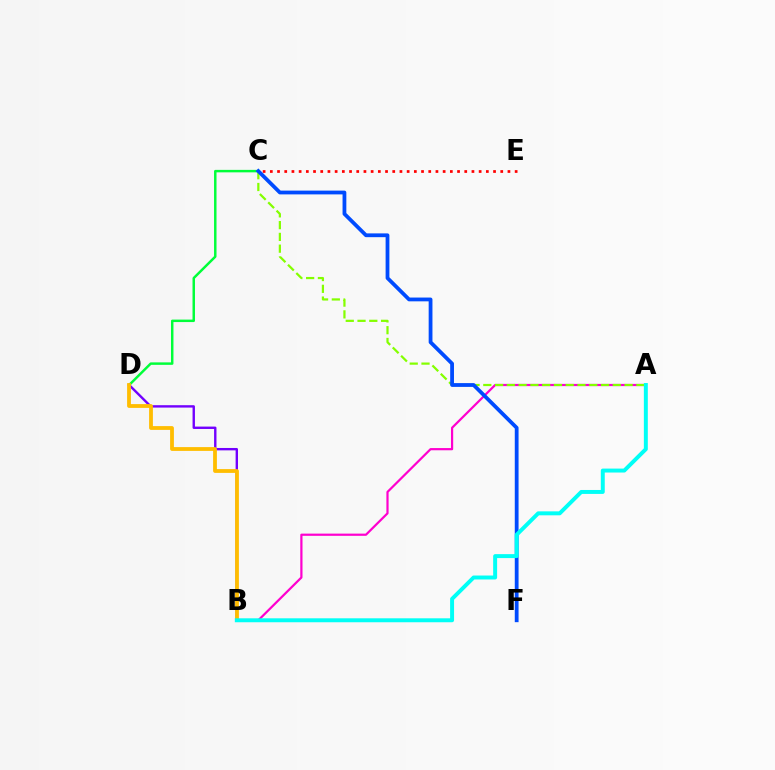{('A', 'B'): [{'color': '#ff00cf', 'line_style': 'solid', 'thickness': 1.59}, {'color': '#00fff6', 'line_style': 'solid', 'thickness': 2.84}], ('C', 'D'): [{'color': '#00ff39', 'line_style': 'solid', 'thickness': 1.78}], ('C', 'E'): [{'color': '#ff0000', 'line_style': 'dotted', 'thickness': 1.96}], ('A', 'C'): [{'color': '#84ff00', 'line_style': 'dashed', 'thickness': 1.6}], ('B', 'D'): [{'color': '#7200ff', 'line_style': 'solid', 'thickness': 1.72}, {'color': '#ffbd00', 'line_style': 'solid', 'thickness': 2.73}], ('C', 'F'): [{'color': '#004bff', 'line_style': 'solid', 'thickness': 2.73}]}